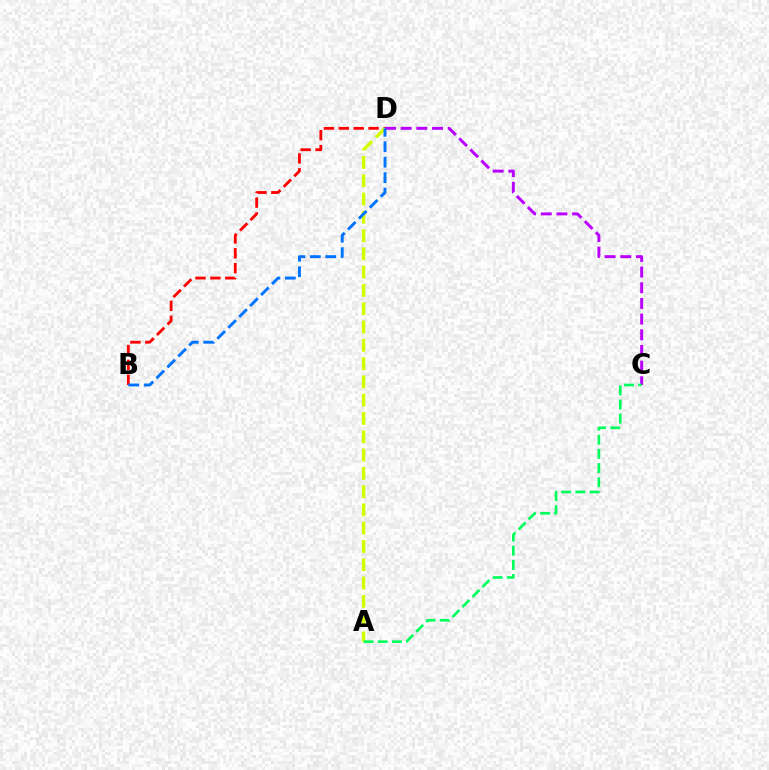{('C', 'D'): [{'color': '#b900ff', 'line_style': 'dashed', 'thickness': 2.13}], ('B', 'D'): [{'color': '#ff0000', 'line_style': 'dashed', 'thickness': 2.02}, {'color': '#0074ff', 'line_style': 'dashed', 'thickness': 2.1}], ('A', 'D'): [{'color': '#d1ff00', 'line_style': 'dashed', 'thickness': 2.48}], ('A', 'C'): [{'color': '#00ff5c', 'line_style': 'dashed', 'thickness': 1.92}]}